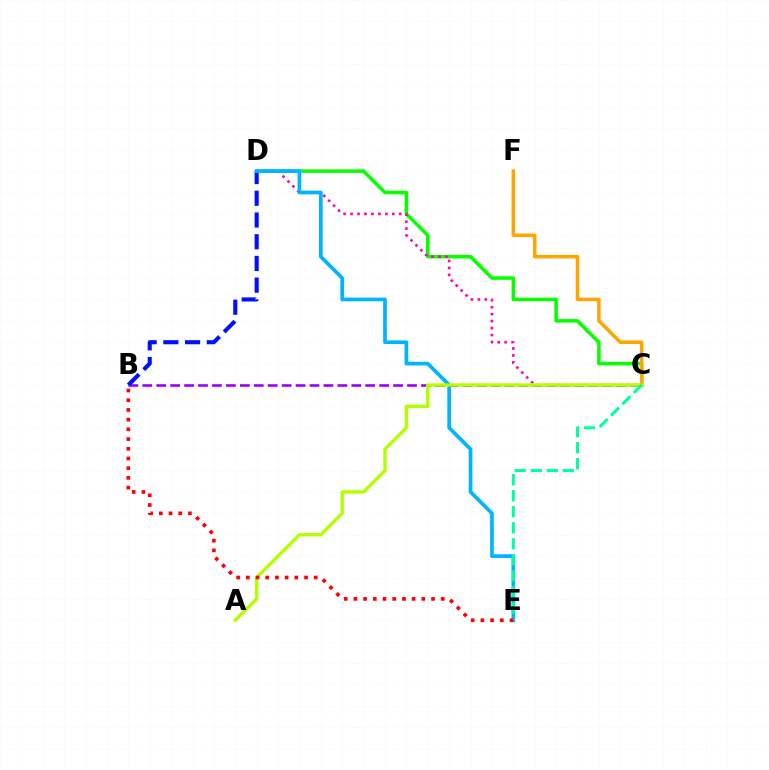{('C', 'D'): [{'color': '#08ff00', 'line_style': 'solid', 'thickness': 2.55}, {'color': '#ff00bd', 'line_style': 'dotted', 'thickness': 1.89}], ('C', 'F'): [{'color': '#ffa500', 'line_style': 'solid', 'thickness': 2.55}], ('B', 'C'): [{'color': '#9b00ff', 'line_style': 'dashed', 'thickness': 1.89}], ('B', 'D'): [{'color': '#0010ff', 'line_style': 'dashed', 'thickness': 2.95}], ('D', 'E'): [{'color': '#00b5ff', 'line_style': 'solid', 'thickness': 2.67}], ('A', 'C'): [{'color': '#b3ff00', 'line_style': 'solid', 'thickness': 2.43}], ('C', 'E'): [{'color': '#00ff9d', 'line_style': 'dashed', 'thickness': 2.18}], ('B', 'E'): [{'color': '#ff0000', 'line_style': 'dotted', 'thickness': 2.64}]}